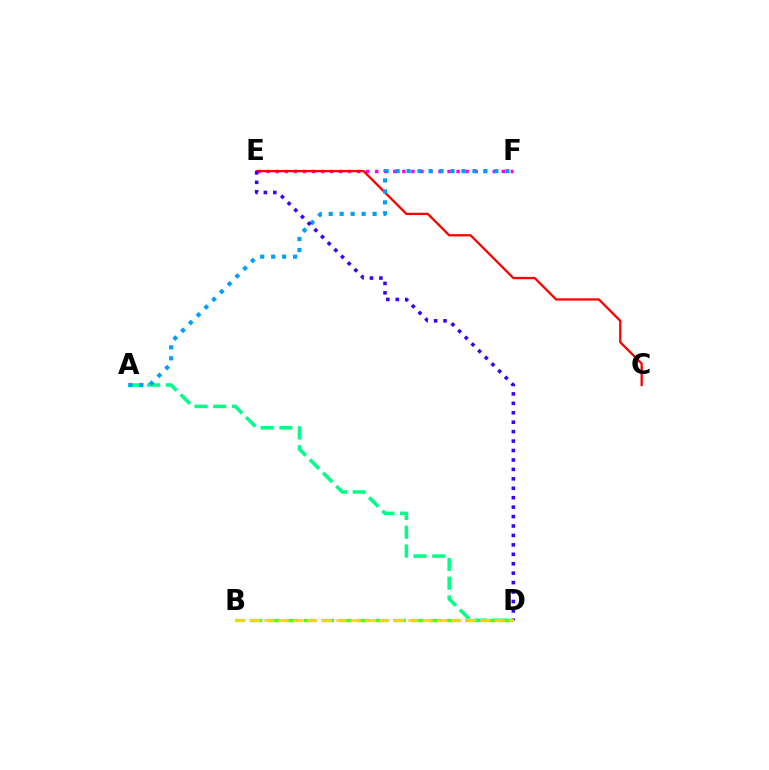{('A', 'D'): [{'color': '#00ff86', 'line_style': 'dashed', 'thickness': 2.55}], ('E', 'F'): [{'color': '#ff00ed', 'line_style': 'dotted', 'thickness': 2.46}], ('C', 'E'): [{'color': '#ff0000', 'line_style': 'solid', 'thickness': 1.66}], ('A', 'F'): [{'color': '#009eff', 'line_style': 'dotted', 'thickness': 2.98}], ('D', 'E'): [{'color': '#3700ff', 'line_style': 'dotted', 'thickness': 2.56}], ('B', 'D'): [{'color': '#4fff00', 'line_style': 'dashed', 'thickness': 2.44}, {'color': '#ffd500', 'line_style': 'dashed', 'thickness': 1.96}]}